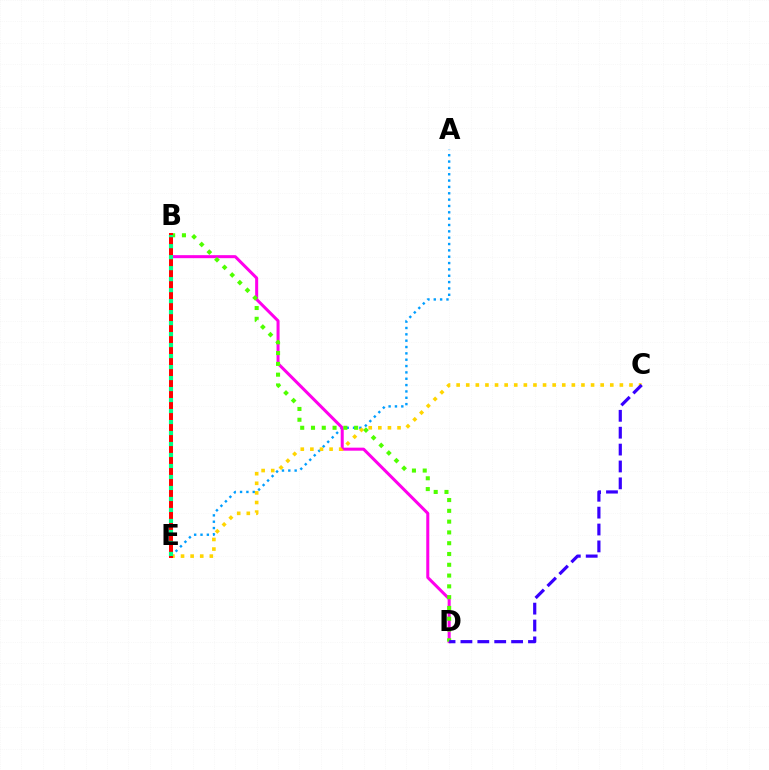{('A', 'E'): [{'color': '#009eff', 'line_style': 'dotted', 'thickness': 1.72}], ('B', 'D'): [{'color': '#ff00ed', 'line_style': 'solid', 'thickness': 2.18}, {'color': '#4fff00', 'line_style': 'dotted', 'thickness': 2.93}], ('C', 'E'): [{'color': '#ffd500', 'line_style': 'dotted', 'thickness': 2.61}], ('B', 'E'): [{'color': '#ff0000', 'line_style': 'solid', 'thickness': 2.87}, {'color': '#00ff86', 'line_style': 'dotted', 'thickness': 2.99}], ('C', 'D'): [{'color': '#3700ff', 'line_style': 'dashed', 'thickness': 2.29}]}